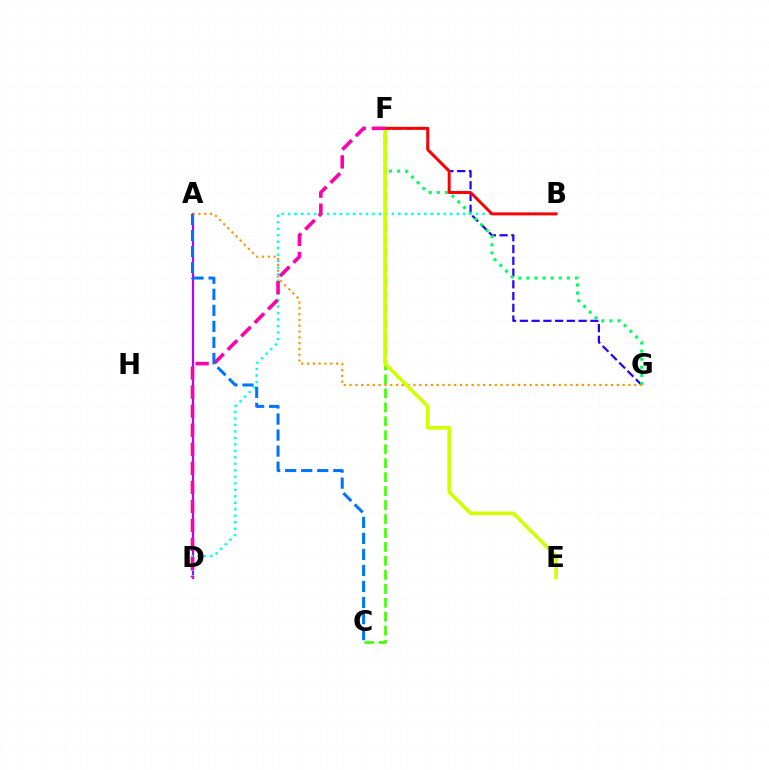{('A', 'D'): [{'color': '#b900ff', 'line_style': 'solid', 'thickness': 1.57}], ('F', 'G'): [{'color': '#2500ff', 'line_style': 'dashed', 'thickness': 1.6}, {'color': '#00ff5c', 'line_style': 'dotted', 'thickness': 2.2}], ('C', 'F'): [{'color': '#3dff00', 'line_style': 'dashed', 'thickness': 1.9}], ('A', 'G'): [{'color': '#ff9400', 'line_style': 'dotted', 'thickness': 1.58}], ('B', 'D'): [{'color': '#00fff6', 'line_style': 'dotted', 'thickness': 1.76}], ('E', 'F'): [{'color': '#d1ff00', 'line_style': 'solid', 'thickness': 2.58}], ('B', 'F'): [{'color': '#ff0000', 'line_style': 'solid', 'thickness': 2.12}], ('D', 'F'): [{'color': '#ff00ac', 'line_style': 'dashed', 'thickness': 2.59}], ('A', 'C'): [{'color': '#0074ff', 'line_style': 'dashed', 'thickness': 2.18}]}